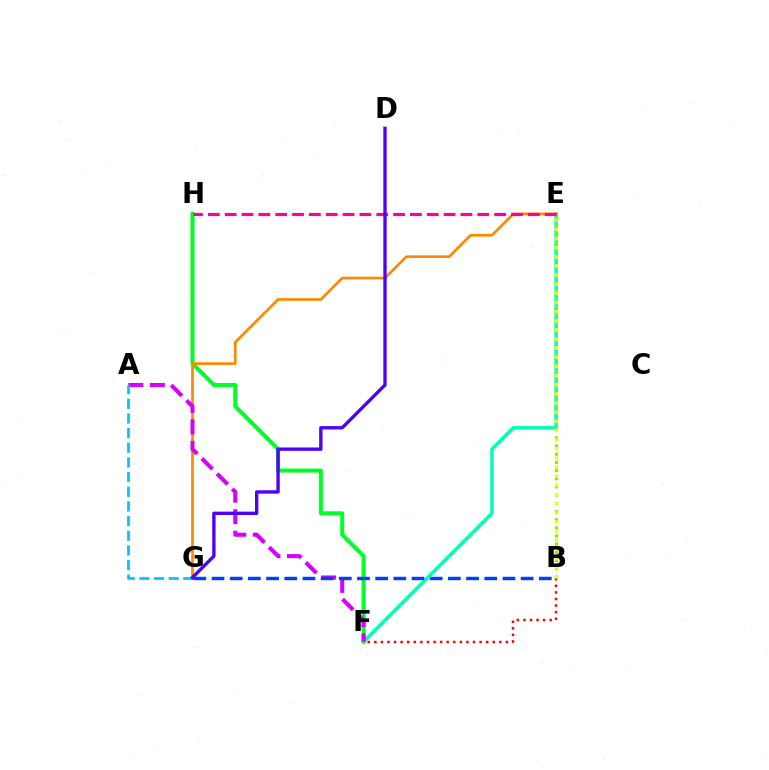{('B', 'F'): [{'color': '#ff0000', 'line_style': 'dotted', 'thickness': 1.79}], ('E', 'F'): [{'color': '#00ffaf', 'line_style': 'solid', 'thickness': 2.45}], ('B', 'E'): [{'color': '#66ff00', 'line_style': 'dotted', 'thickness': 2.22}, {'color': '#eeff00', 'line_style': 'dotted', 'thickness': 2.48}], ('F', 'H'): [{'color': '#00ff27', 'line_style': 'solid', 'thickness': 2.89}], ('E', 'G'): [{'color': '#ff8800', 'line_style': 'solid', 'thickness': 1.92}], ('A', 'F'): [{'color': '#d600ff', 'line_style': 'dashed', 'thickness': 2.92}], ('E', 'H'): [{'color': '#ff00a0', 'line_style': 'dashed', 'thickness': 2.29}], ('B', 'G'): [{'color': '#003fff', 'line_style': 'dashed', 'thickness': 2.47}], ('A', 'G'): [{'color': '#00c7ff', 'line_style': 'dashed', 'thickness': 1.99}], ('D', 'G'): [{'color': '#4f00ff', 'line_style': 'solid', 'thickness': 2.42}]}